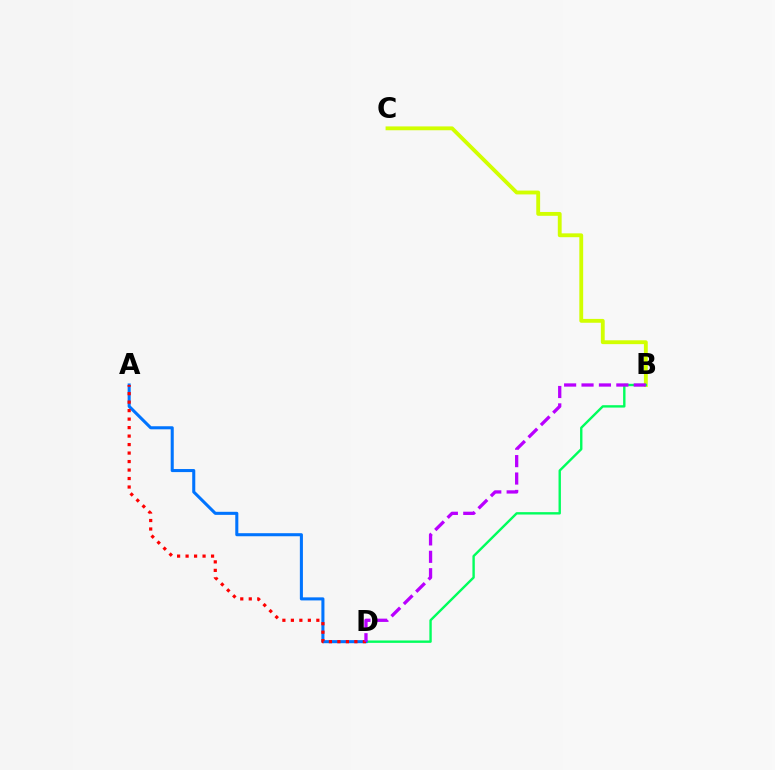{('B', 'C'): [{'color': '#d1ff00', 'line_style': 'solid', 'thickness': 2.77}], ('B', 'D'): [{'color': '#00ff5c', 'line_style': 'solid', 'thickness': 1.72}, {'color': '#b900ff', 'line_style': 'dashed', 'thickness': 2.36}], ('A', 'D'): [{'color': '#0074ff', 'line_style': 'solid', 'thickness': 2.2}, {'color': '#ff0000', 'line_style': 'dotted', 'thickness': 2.31}]}